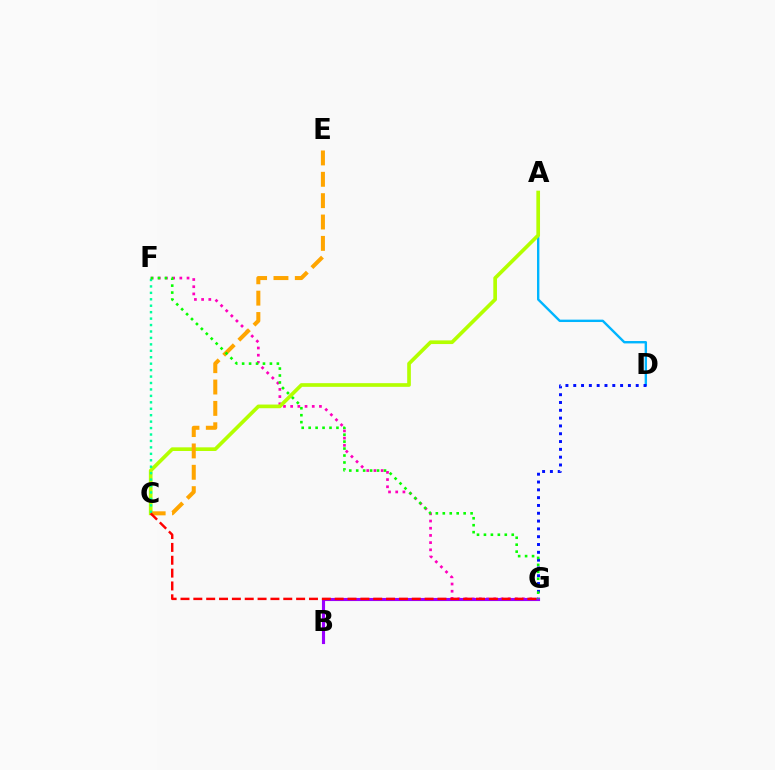{('A', 'D'): [{'color': '#00b5ff', 'line_style': 'solid', 'thickness': 1.72}], ('F', 'G'): [{'color': '#ff00bd', 'line_style': 'dotted', 'thickness': 1.95}, {'color': '#08ff00', 'line_style': 'dotted', 'thickness': 1.89}], ('A', 'C'): [{'color': '#b3ff00', 'line_style': 'solid', 'thickness': 2.64}], ('D', 'G'): [{'color': '#0010ff', 'line_style': 'dotted', 'thickness': 2.12}], ('B', 'G'): [{'color': '#9b00ff', 'line_style': 'solid', 'thickness': 2.24}], ('C', 'E'): [{'color': '#ffa500', 'line_style': 'dashed', 'thickness': 2.9}], ('C', 'F'): [{'color': '#00ff9d', 'line_style': 'dotted', 'thickness': 1.75}], ('C', 'G'): [{'color': '#ff0000', 'line_style': 'dashed', 'thickness': 1.75}]}